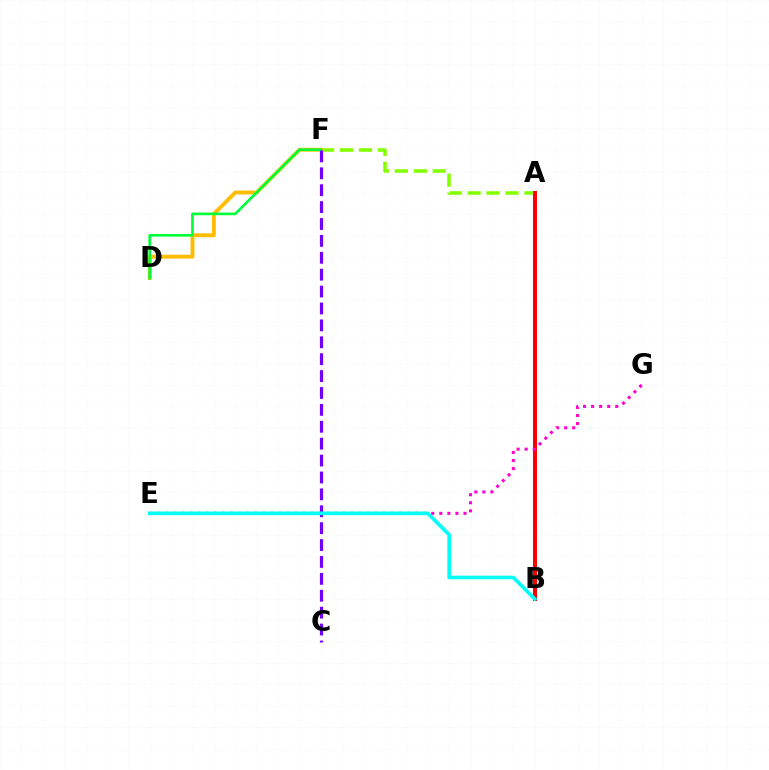{('A', 'F'): [{'color': '#84ff00', 'line_style': 'dashed', 'thickness': 2.57}], ('D', 'F'): [{'color': '#ffbd00', 'line_style': 'solid', 'thickness': 2.8}, {'color': '#00ff39', 'line_style': 'solid', 'thickness': 1.93}], ('A', 'B'): [{'color': '#004bff', 'line_style': 'solid', 'thickness': 2.88}, {'color': '#ff0000', 'line_style': 'solid', 'thickness': 2.87}], ('C', 'F'): [{'color': '#7200ff', 'line_style': 'dashed', 'thickness': 2.3}], ('E', 'G'): [{'color': '#ff00cf', 'line_style': 'dotted', 'thickness': 2.19}], ('B', 'E'): [{'color': '#00fff6', 'line_style': 'solid', 'thickness': 2.62}]}